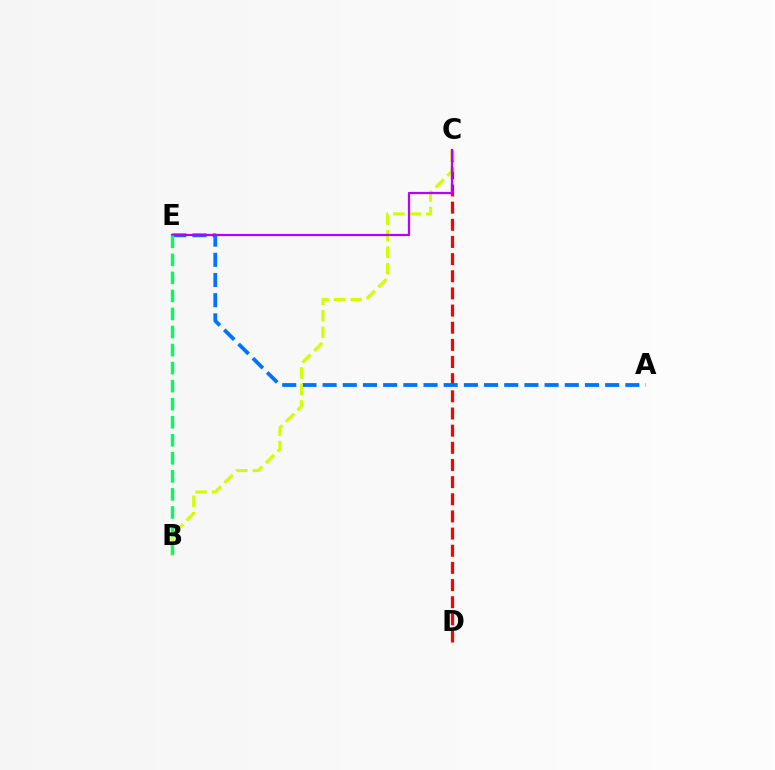{('C', 'D'): [{'color': '#ff0000', 'line_style': 'dashed', 'thickness': 2.33}], ('A', 'E'): [{'color': '#0074ff', 'line_style': 'dashed', 'thickness': 2.74}], ('B', 'C'): [{'color': '#d1ff00', 'line_style': 'dashed', 'thickness': 2.24}], ('C', 'E'): [{'color': '#b900ff', 'line_style': 'solid', 'thickness': 1.6}], ('B', 'E'): [{'color': '#00ff5c', 'line_style': 'dashed', 'thickness': 2.45}]}